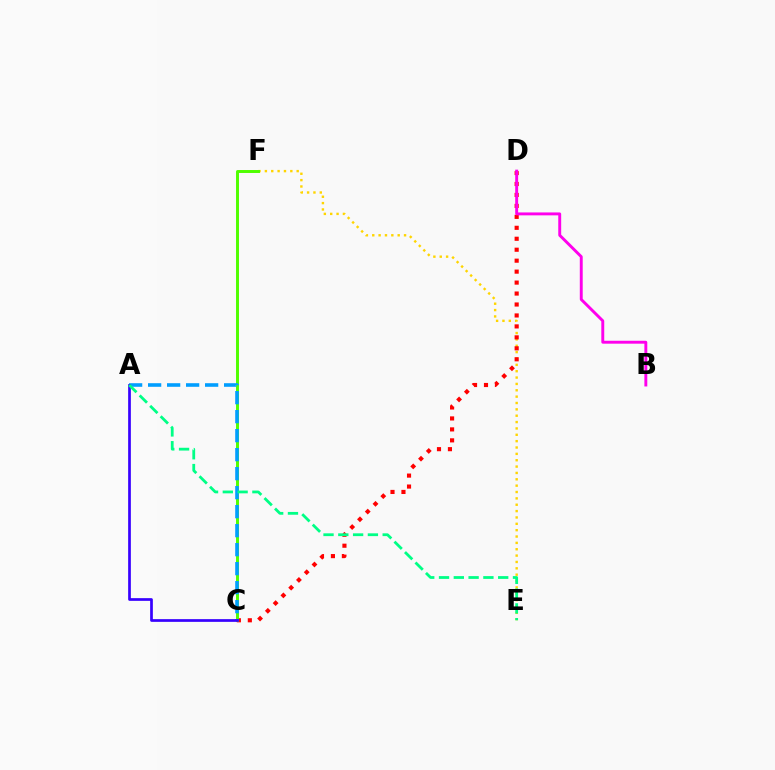{('E', 'F'): [{'color': '#ffd500', 'line_style': 'dotted', 'thickness': 1.73}], ('C', 'D'): [{'color': '#ff0000', 'line_style': 'dotted', 'thickness': 2.98}], ('B', 'D'): [{'color': '#ff00ed', 'line_style': 'solid', 'thickness': 2.1}], ('C', 'F'): [{'color': '#4fff00', 'line_style': 'solid', 'thickness': 2.12}], ('A', 'C'): [{'color': '#009eff', 'line_style': 'dashed', 'thickness': 2.58}, {'color': '#3700ff', 'line_style': 'solid', 'thickness': 1.95}], ('A', 'E'): [{'color': '#00ff86', 'line_style': 'dashed', 'thickness': 2.01}]}